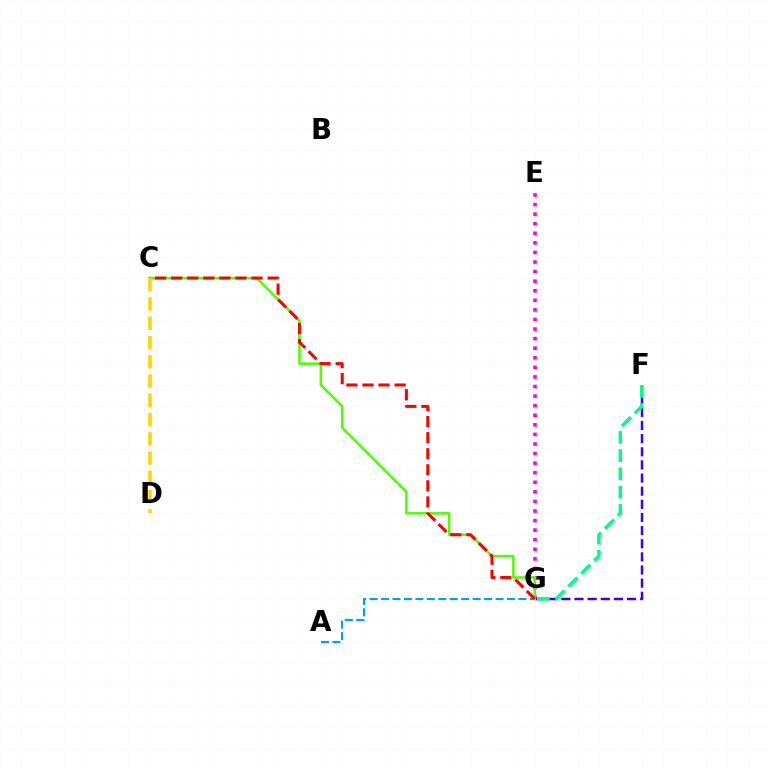{('E', 'G'): [{'color': '#ff00ed', 'line_style': 'dotted', 'thickness': 2.6}], ('A', 'G'): [{'color': '#009eff', 'line_style': 'dashed', 'thickness': 1.56}], ('F', 'G'): [{'color': '#3700ff', 'line_style': 'dashed', 'thickness': 1.78}, {'color': '#00ff86', 'line_style': 'dashed', 'thickness': 2.48}], ('C', 'G'): [{'color': '#4fff00', 'line_style': 'solid', 'thickness': 1.82}, {'color': '#ff0000', 'line_style': 'dashed', 'thickness': 2.18}], ('C', 'D'): [{'color': '#ffd500', 'line_style': 'dashed', 'thickness': 2.62}]}